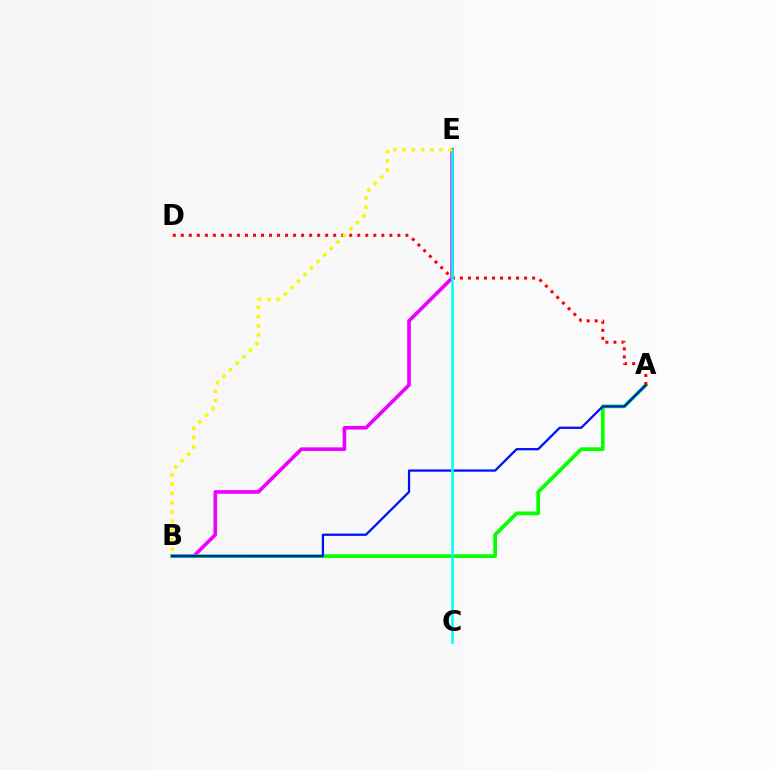{('B', 'E'): [{'color': '#ee00ff', 'line_style': 'solid', 'thickness': 2.62}, {'color': '#fcf500', 'line_style': 'dotted', 'thickness': 2.51}], ('A', 'B'): [{'color': '#08ff00', 'line_style': 'solid', 'thickness': 2.69}, {'color': '#0010ff', 'line_style': 'solid', 'thickness': 1.64}], ('A', 'D'): [{'color': '#ff0000', 'line_style': 'dotted', 'thickness': 2.18}], ('C', 'E'): [{'color': '#00fff6', 'line_style': 'solid', 'thickness': 1.88}]}